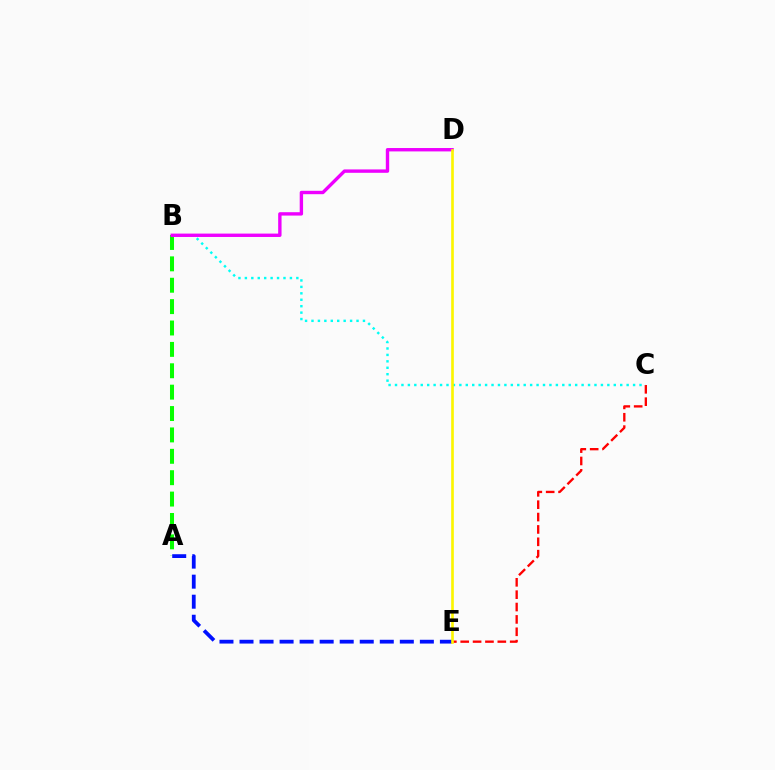{('A', 'B'): [{'color': '#08ff00', 'line_style': 'dashed', 'thickness': 2.91}], ('C', 'E'): [{'color': '#ff0000', 'line_style': 'dashed', 'thickness': 1.68}], ('B', 'C'): [{'color': '#00fff6', 'line_style': 'dotted', 'thickness': 1.75}], ('A', 'E'): [{'color': '#0010ff', 'line_style': 'dashed', 'thickness': 2.72}], ('B', 'D'): [{'color': '#ee00ff', 'line_style': 'solid', 'thickness': 2.43}], ('D', 'E'): [{'color': '#fcf500', 'line_style': 'solid', 'thickness': 1.91}]}